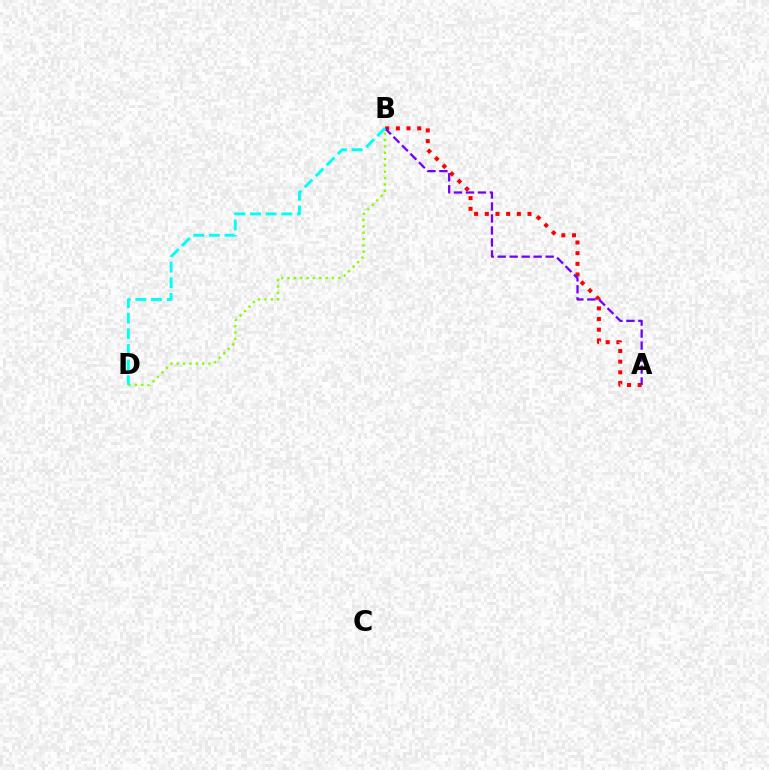{('A', 'B'): [{'color': '#ff0000', 'line_style': 'dotted', 'thickness': 2.9}, {'color': '#7200ff', 'line_style': 'dashed', 'thickness': 1.63}], ('B', 'D'): [{'color': '#84ff00', 'line_style': 'dotted', 'thickness': 1.72}, {'color': '#00fff6', 'line_style': 'dashed', 'thickness': 2.12}]}